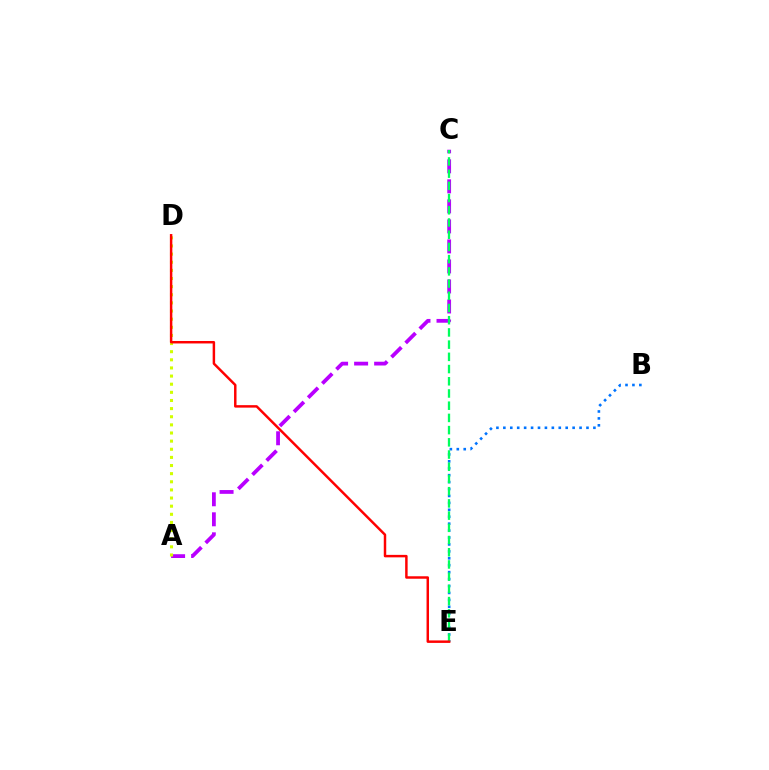{('B', 'E'): [{'color': '#0074ff', 'line_style': 'dotted', 'thickness': 1.88}], ('A', 'C'): [{'color': '#b900ff', 'line_style': 'dashed', 'thickness': 2.72}], ('C', 'E'): [{'color': '#00ff5c', 'line_style': 'dashed', 'thickness': 1.66}], ('A', 'D'): [{'color': '#d1ff00', 'line_style': 'dotted', 'thickness': 2.21}], ('D', 'E'): [{'color': '#ff0000', 'line_style': 'solid', 'thickness': 1.78}]}